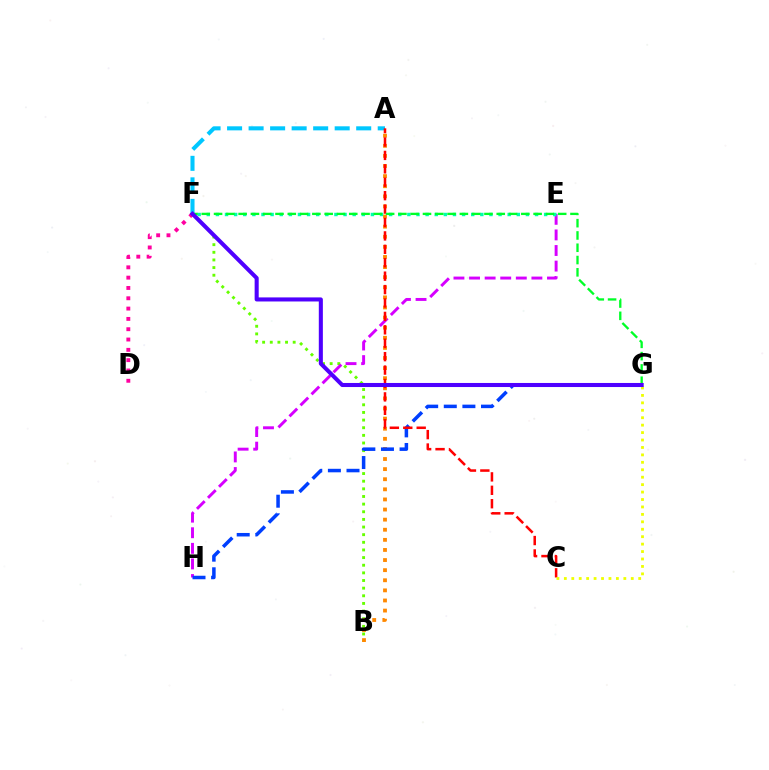{('B', 'F'): [{'color': '#66ff00', 'line_style': 'dotted', 'thickness': 2.08}], ('A', 'F'): [{'color': '#00c7ff', 'line_style': 'dashed', 'thickness': 2.92}], ('E', 'H'): [{'color': '#d600ff', 'line_style': 'dashed', 'thickness': 2.12}], ('E', 'F'): [{'color': '#00ffaf', 'line_style': 'dotted', 'thickness': 2.48}], ('A', 'B'): [{'color': '#ff8800', 'line_style': 'dotted', 'thickness': 2.75}], ('G', 'H'): [{'color': '#003fff', 'line_style': 'dashed', 'thickness': 2.53}], ('A', 'C'): [{'color': '#ff0000', 'line_style': 'dashed', 'thickness': 1.82}], ('C', 'G'): [{'color': '#eeff00', 'line_style': 'dotted', 'thickness': 2.02}], ('F', 'G'): [{'color': '#00ff27', 'line_style': 'dashed', 'thickness': 1.67}, {'color': '#4f00ff', 'line_style': 'solid', 'thickness': 2.93}], ('D', 'F'): [{'color': '#ff00a0', 'line_style': 'dotted', 'thickness': 2.8}]}